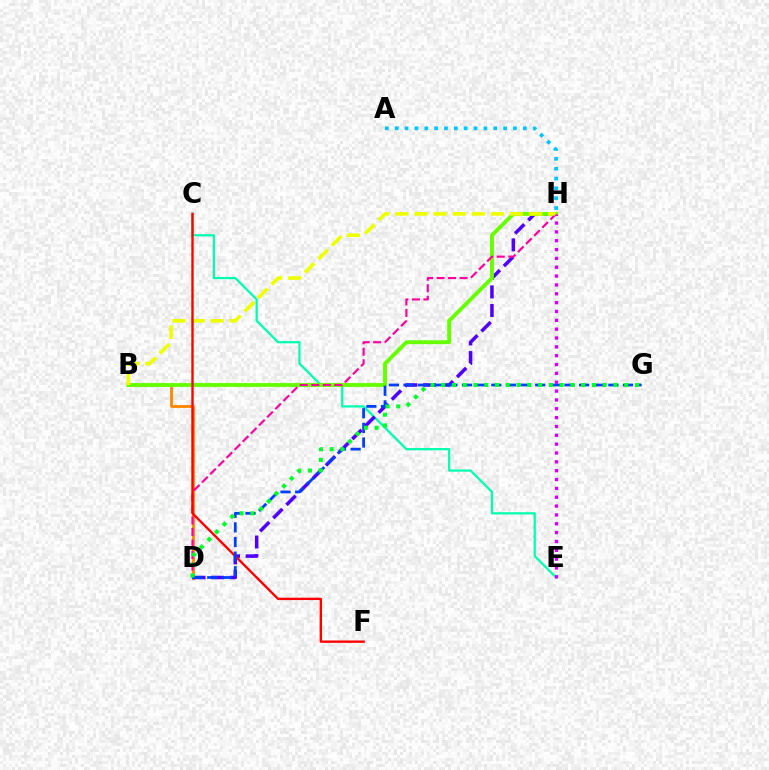{('B', 'D'): [{'color': '#ff8800', 'line_style': 'solid', 'thickness': 2.04}], ('C', 'E'): [{'color': '#00ffaf', 'line_style': 'solid', 'thickness': 1.61}], ('D', 'H'): [{'color': '#4f00ff', 'line_style': 'dashed', 'thickness': 2.53}, {'color': '#ff00a0', 'line_style': 'dashed', 'thickness': 1.56}], ('A', 'H'): [{'color': '#00c7ff', 'line_style': 'dotted', 'thickness': 2.68}], ('B', 'H'): [{'color': '#66ff00', 'line_style': 'solid', 'thickness': 2.79}, {'color': '#eeff00', 'line_style': 'dashed', 'thickness': 2.59}], ('C', 'F'): [{'color': '#ff0000', 'line_style': 'solid', 'thickness': 1.7}], ('D', 'G'): [{'color': '#003fff', 'line_style': 'dashed', 'thickness': 1.99}, {'color': '#00ff27', 'line_style': 'dotted', 'thickness': 2.92}], ('E', 'H'): [{'color': '#d600ff', 'line_style': 'dotted', 'thickness': 2.4}]}